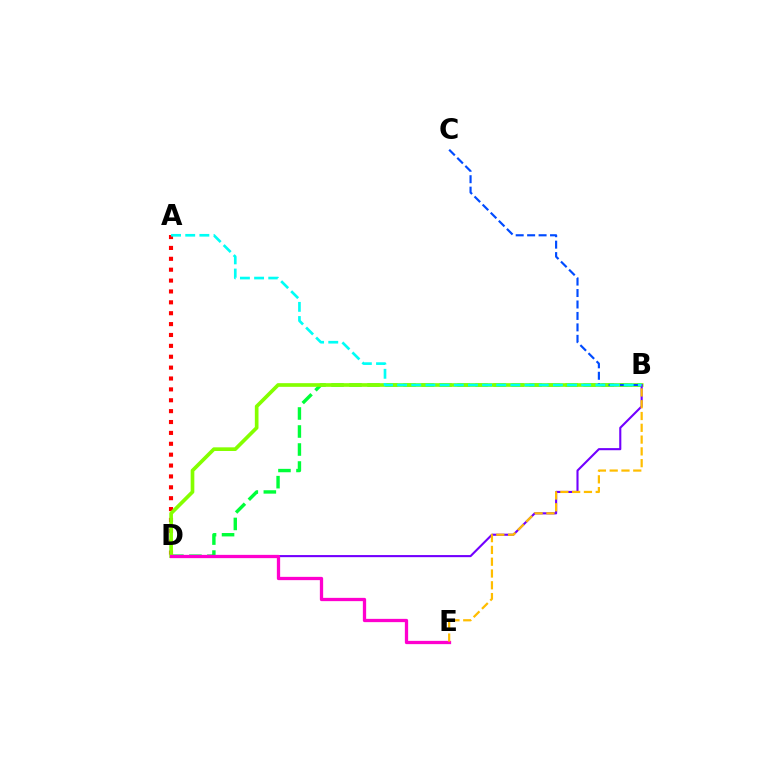{('B', 'D'): [{'color': '#00ff39', 'line_style': 'dashed', 'thickness': 2.45}, {'color': '#84ff00', 'line_style': 'solid', 'thickness': 2.64}, {'color': '#7200ff', 'line_style': 'solid', 'thickness': 1.52}], ('A', 'D'): [{'color': '#ff0000', 'line_style': 'dotted', 'thickness': 2.96}], ('B', 'C'): [{'color': '#004bff', 'line_style': 'dashed', 'thickness': 1.56}], ('D', 'E'): [{'color': '#ff00cf', 'line_style': 'solid', 'thickness': 2.37}], ('B', 'E'): [{'color': '#ffbd00', 'line_style': 'dashed', 'thickness': 1.6}], ('A', 'B'): [{'color': '#00fff6', 'line_style': 'dashed', 'thickness': 1.92}]}